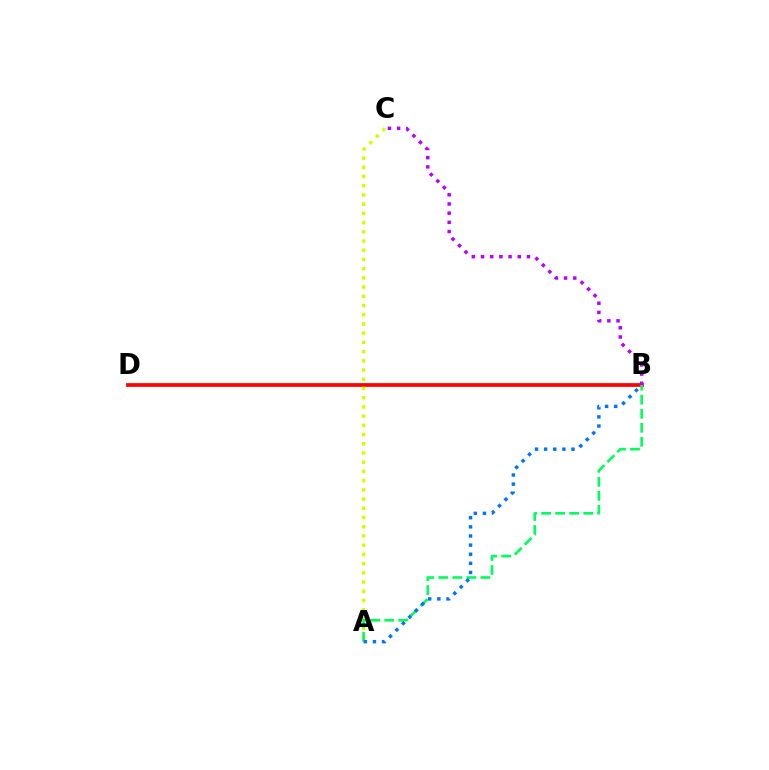{('B', 'D'): [{'color': '#ff0000', 'line_style': 'solid', 'thickness': 2.69}], ('A', 'C'): [{'color': '#d1ff00', 'line_style': 'dotted', 'thickness': 2.5}], ('A', 'B'): [{'color': '#00ff5c', 'line_style': 'dashed', 'thickness': 1.91}, {'color': '#0074ff', 'line_style': 'dotted', 'thickness': 2.48}], ('B', 'C'): [{'color': '#b900ff', 'line_style': 'dotted', 'thickness': 2.5}]}